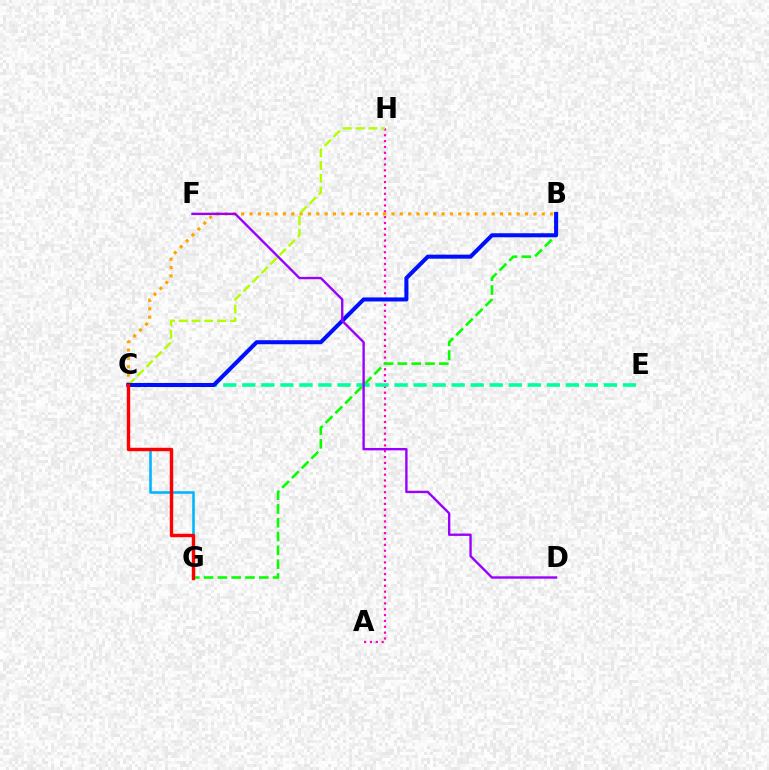{('A', 'H'): [{'color': '#ff00bd', 'line_style': 'dotted', 'thickness': 1.59}], ('B', 'C'): [{'color': '#ffa500', 'line_style': 'dotted', 'thickness': 2.27}, {'color': '#0010ff', 'line_style': 'solid', 'thickness': 2.91}], ('B', 'G'): [{'color': '#08ff00', 'line_style': 'dashed', 'thickness': 1.88}], ('C', 'G'): [{'color': '#00b5ff', 'line_style': 'solid', 'thickness': 1.85}, {'color': '#ff0000', 'line_style': 'solid', 'thickness': 2.46}], ('C', 'H'): [{'color': '#b3ff00', 'line_style': 'dashed', 'thickness': 1.74}], ('C', 'E'): [{'color': '#00ff9d', 'line_style': 'dashed', 'thickness': 2.59}], ('D', 'F'): [{'color': '#9b00ff', 'line_style': 'solid', 'thickness': 1.71}]}